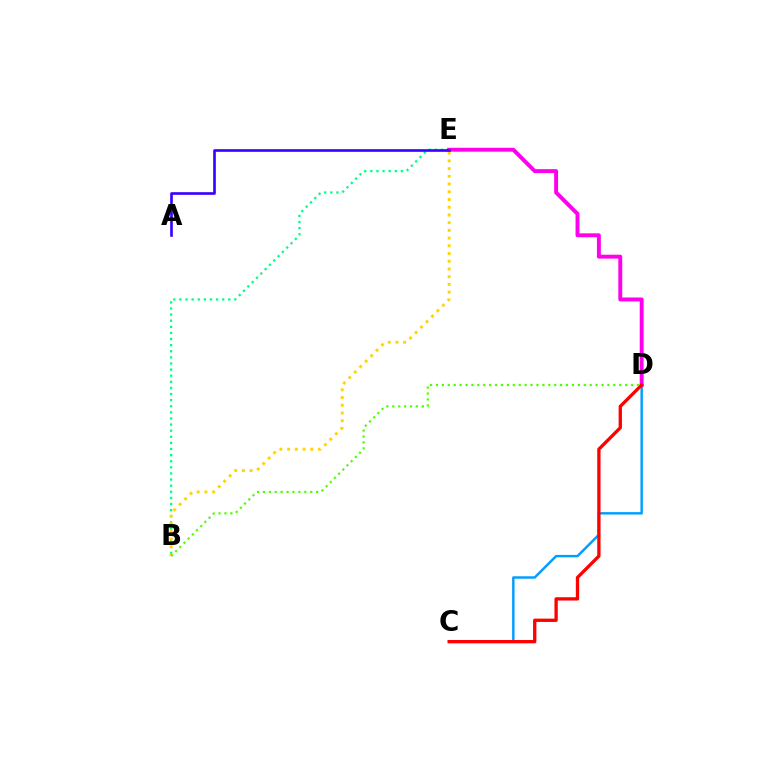{('C', 'D'): [{'color': '#009eff', 'line_style': 'solid', 'thickness': 1.76}, {'color': '#ff0000', 'line_style': 'solid', 'thickness': 2.38}], ('B', 'E'): [{'color': '#00ff86', 'line_style': 'dotted', 'thickness': 1.66}, {'color': '#ffd500', 'line_style': 'dotted', 'thickness': 2.1}], ('D', 'E'): [{'color': '#ff00ed', 'line_style': 'solid', 'thickness': 2.81}], ('B', 'D'): [{'color': '#4fff00', 'line_style': 'dotted', 'thickness': 1.61}], ('A', 'E'): [{'color': '#3700ff', 'line_style': 'solid', 'thickness': 1.89}]}